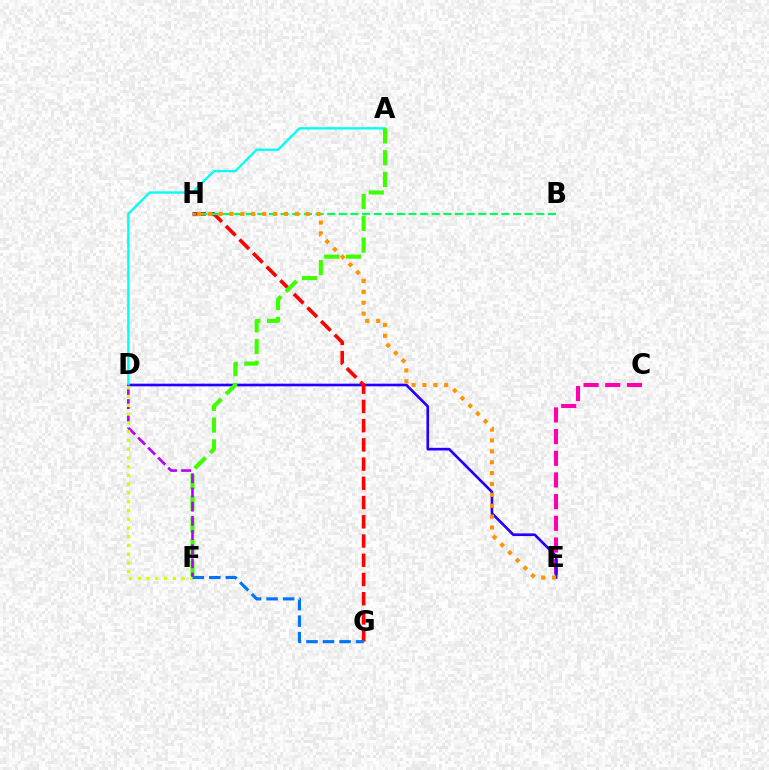{('C', 'E'): [{'color': '#ff00ac', 'line_style': 'dashed', 'thickness': 2.94}], ('D', 'E'): [{'color': '#2500ff', 'line_style': 'solid', 'thickness': 1.92}], ('A', 'D'): [{'color': '#00fff6', 'line_style': 'solid', 'thickness': 1.68}], ('G', 'H'): [{'color': '#ff0000', 'line_style': 'dashed', 'thickness': 2.61}], ('A', 'F'): [{'color': '#3dff00', 'line_style': 'dashed', 'thickness': 2.96}], ('B', 'H'): [{'color': '#00ff5c', 'line_style': 'dashed', 'thickness': 1.58}], ('D', 'F'): [{'color': '#b900ff', 'line_style': 'dashed', 'thickness': 1.92}, {'color': '#d1ff00', 'line_style': 'dotted', 'thickness': 2.38}], ('E', 'H'): [{'color': '#ff9400', 'line_style': 'dotted', 'thickness': 2.96}], ('F', 'G'): [{'color': '#0074ff', 'line_style': 'dashed', 'thickness': 2.25}]}